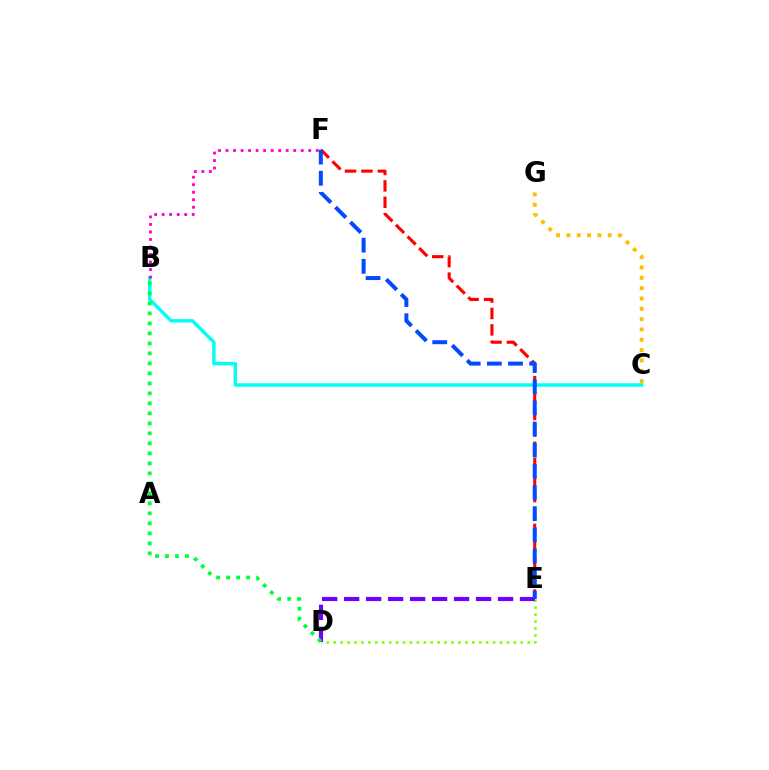{('D', 'E'): [{'color': '#84ff00', 'line_style': 'dotted', 'thickness': 1.88}, {'color': '#7200ff', 'line_style': 'dashed', 'thickness': 2.99}], ('B', 'C'): [{'color': '#00fff6', 'line_style': 'solid', 'thickness': 2.48}], ('B', 'F'): [{'color': '#ff00cf', 'line_style': 'dotted', 'thickness': 2.04}], ('B', 'D'): [{'color': '#00ff39', 'line_style': 'dotted', 'thickness': 2.72}], ('E', 'F'): [{'color': '#ff0000', 'line_style': 'dashed', 'thickness': 2.23}, {'color': '#004bff', 'line_style': 'dashed', 'thickness': 2.87}], ('C', 'G'): [{'color': '#ffbd00', 'line_style': 'dotted', 'thickness': 2.81}]}